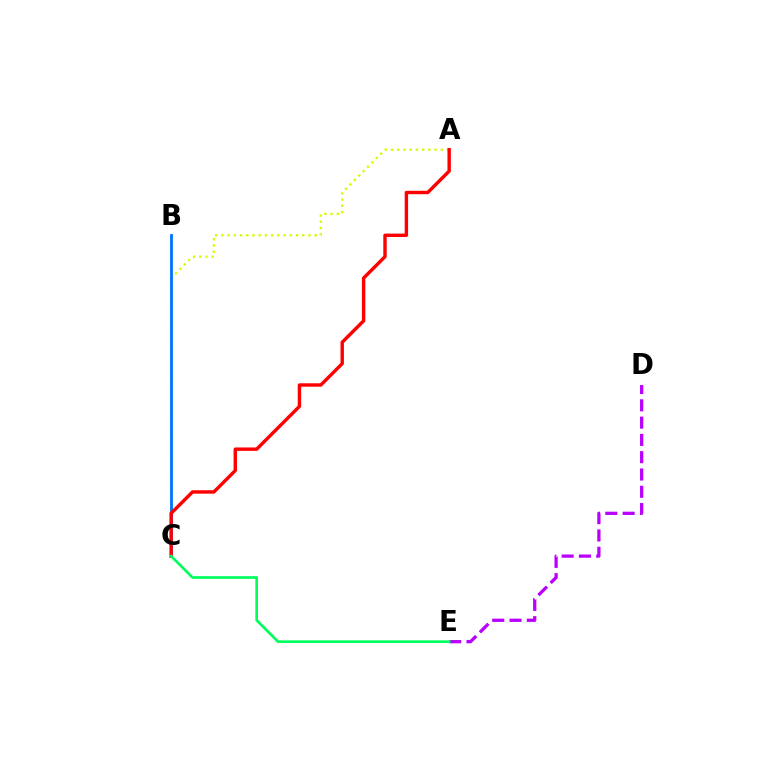{('A', 'C'): [{'color': '#d1ff00', 'line_style': 'dotted', 'thickness': 1.69}, {'color': '#ff0000', 'line_style': 'solid', 'thickness': 2.45}], ('D', 'E'): [{'color': '#b900ff', 'line_style': 'dashed', 'thickness': 2.35}], ('B', 'C'): [{'color': '#0074ff', 'line_style': 'solid', 'thickness': 2.03}], ('C', 'E'): [{'color': '#00ff5c', 'line_style': 'solid', 'thickness': 1.92}]}